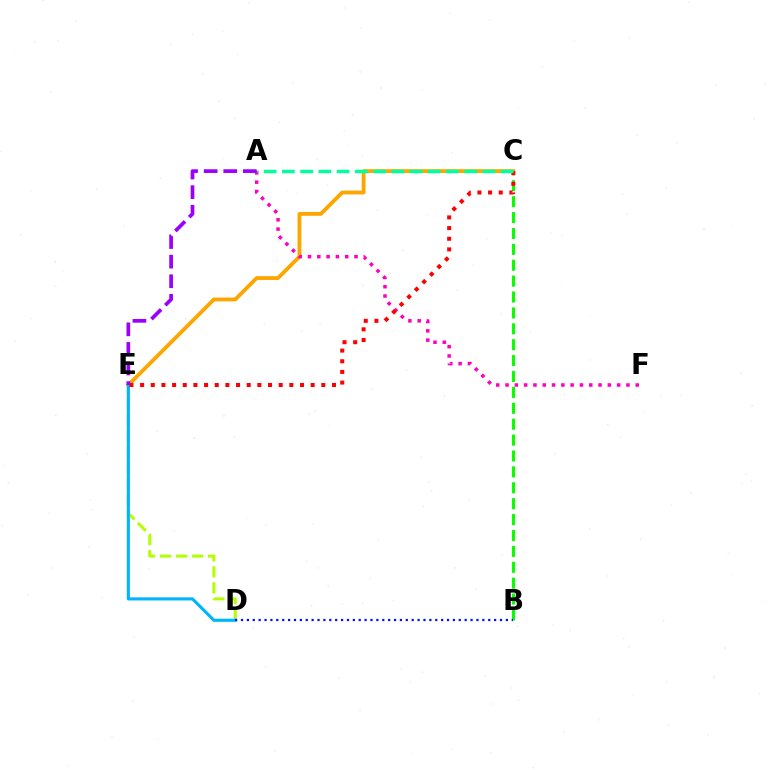{('B', 'C'): [{'color': '#08ff00', 'line_style': 'dashed', 'thickness': 2.16}], ('C', 'E'): [{'color': '#ffa500', 'line_style': 'solid', 'thickness': 2.75}, {'color': '#ff0000', 'line_style': 'dotted', 'thickness': 2.9}], ('A', 'F'): [{'color': '#ff00bd', 'line_style': 'dotted', 'thickness': 2.53}], ('D', 'E'): [{'color': '#b3ff00', 'line_style': 'dashed', 'thickness': 2.18}, {'color': '#00b5ff', 'line_style': 'solid', 'thickness': 2.24}], ('B', 'D'): [{'color': '#0010ff', 'line_style': 'dotted', 'thickness': 1.6}], ('A', 'E'): [{'color': '#9b00ff', 'line_style': 'dashed', 'thickness': 2.66}], ('A', 'C'): [{'color': '#00ff9d', 'line_style': 'dashed', 'thickness': 2.48}]}